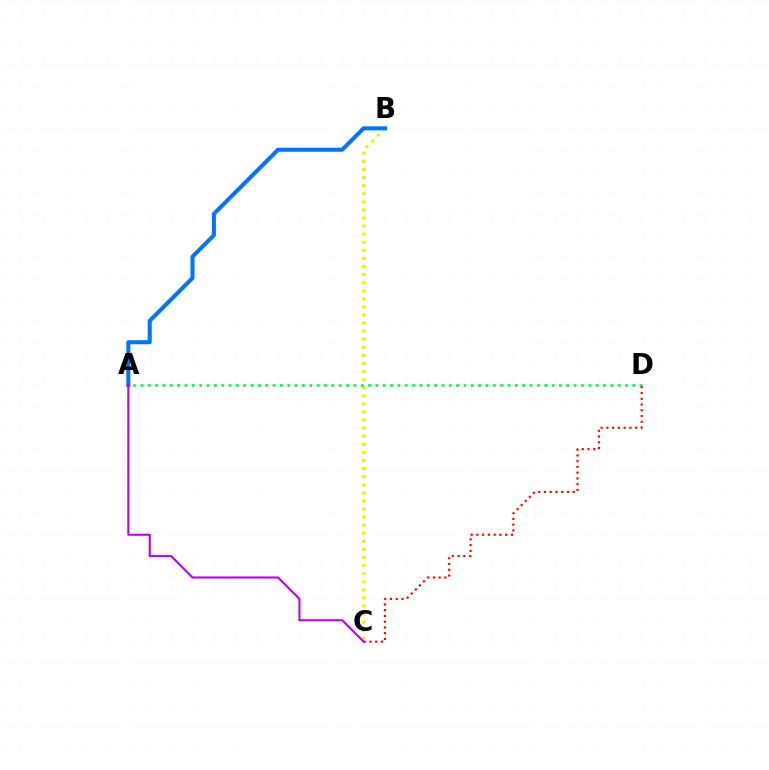{('B', 'C'): [{'color': '#d1ff00', 'line_style': 'dotted', 'thickness': 2.2}], ('A', 'D'): [{'color': '#00ff5c', 'line_style': 'dotted', 'thickness': 1.99}], ('A', 'B'): [{'color': '#0074ff', 'line_style': 'solid', 'thickness': 2.91}], ('C', 'D'): [{'color': '#ff0000', 'line_style': 'dotted', 'thickness': 1.56}], ('A', 'C'): [{'color': '#b900ff', 'line_style': 'solid', 'thickness': 1.52}]}